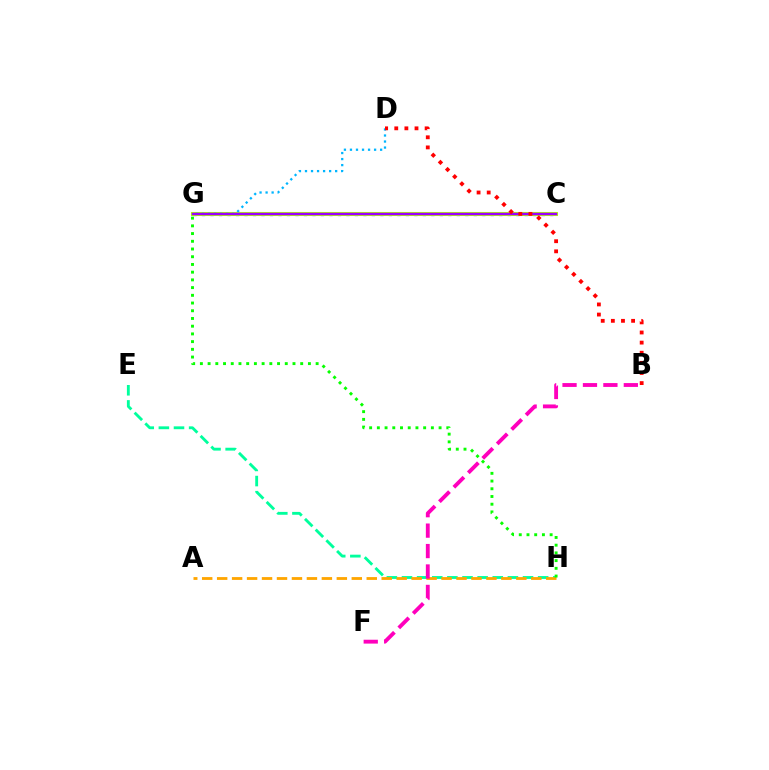{('E', 'H'): [{'color': '#00ff9d', 'line_style': 'dashed', 'thickness': 2.06}], ('C', 'G'): [{'color': '#0010ff', 'line_style': 'dotted', 'thickness': 2.31}, {'color': '#b3ff00', 'line_style': 'solid', 'thickness': 2.93}, {'color': '#9b00ff', 'line_style': 'solid', 'thickness': 1.77}], ('A', 'H'): [{'color': '#ffa500', 'line_style': 'dashed', 'thickness': 2.03}], ('B', 'F'): [{'color': '#ff00bd', 'line_style': 'dashed', 'thickness': 2.78}], ('D', 'G'): [{'color': '#00b5ff', 'line_style': 'dotted', 'thickness': 1.64}], ('G', 'H'): [{'color': '#08ff00', 'line_style': 'dotted', 'thickness': 2.1}], ('B', 'D'): [{'color': '#ff0000', 'line_style': 'dotted', 'thickness': 2.75}]}